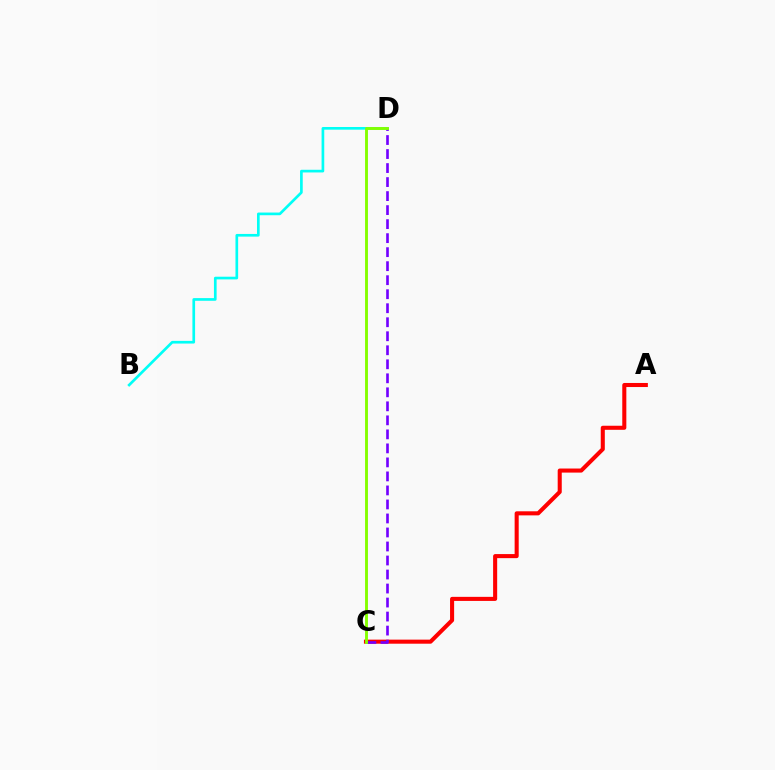{('A', 'C'): [{'color': '#ff0000', 'line_style': 'solid', 'thickness': 2.93}], ('B', 'D'): [{'color': '#00fff6', 'line_style': 'solid', 'thickness': 1.93}], ('C', 'D'): [{'color': '#7200ff', 'line_style': 'dashed', 'thickness': 1.9}, {'color': '#84ff00', 'line_style': 'solid', 'thickness': 2.08}]}